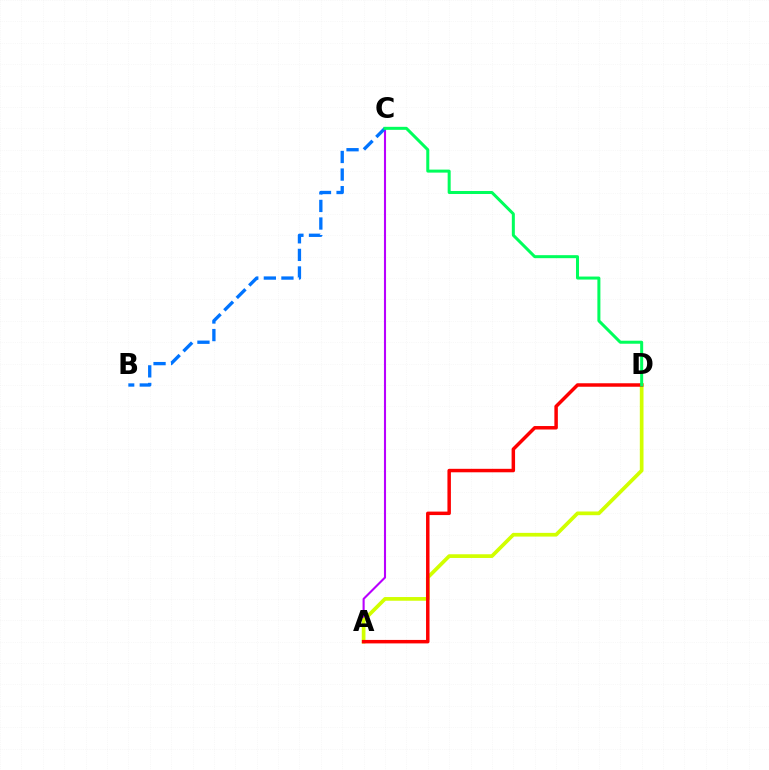{('A', 'C'): [{'color': '#b900ff', 'line_style': 'solid', 'thickness': 1.51}], ('A', 'D'): [{'color': '#d1ff00', 'line_style': 'solid', 'thickness': 2.66}, {'color': '#ff0000', 'line_style': 'solid', 'thickness': 2.5}], ('B', 'C'): [{'color': '#0074ff', 'line_style': 'dashed', 'thickness': 2.39}], ('C', 'D'): [{'color': '#00ff5c', 'line_style': 'solid', 'thickness': 2.17}]}